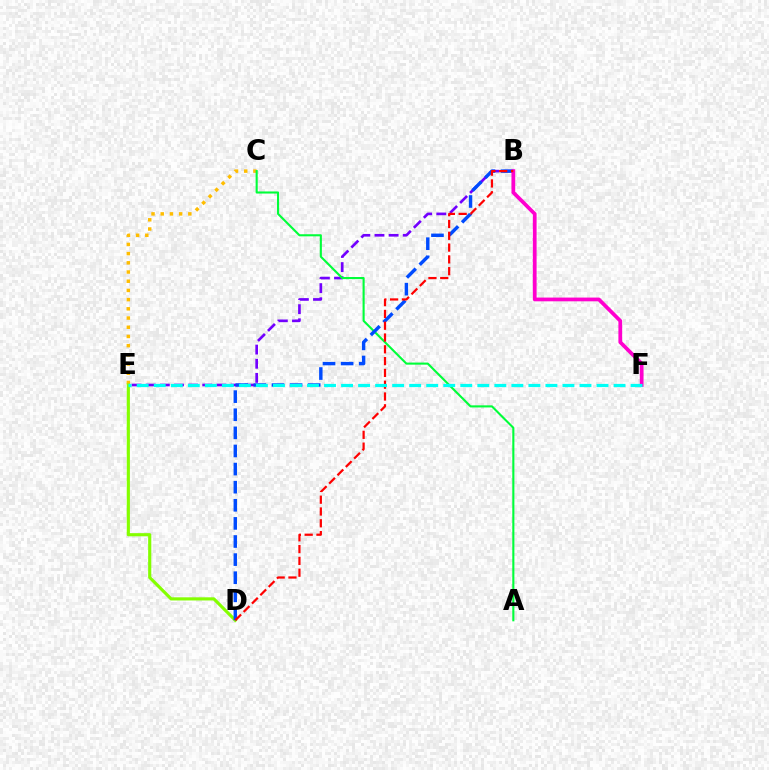{('B', 'E'): [{'color': '#7200ff', 'line_style': 'dashed', 'thickness': 1.92}], ('C', 'E'): [{'color': '#ffbd00', 'line_style': 'dotted', 'thickness': 2.5}], ('D', 'E'): [{'color': '#84ff00', 'line_style': 'solid', 'thickness': 2.26}], ('A', 'C'): [{'color': '#00ff39', 'line_style': 'solid', 'thickness': 1.51}], ('B', 'D'): [{'color': '#004bff', 'line_style': 'dashed', 'thickness': 2.46}, {'color': '#ff0000', 'line_style': 'dashed', 'thickness': 1.6}], ('B', 'F'): [{'color': '#ff00cf', 'line_style': 'solid', 'thickness': 2.7}], ('E', 'F'): [{'color': '#00fff6', 'line_style': 'dashed', 'thickness': 2.31}]}